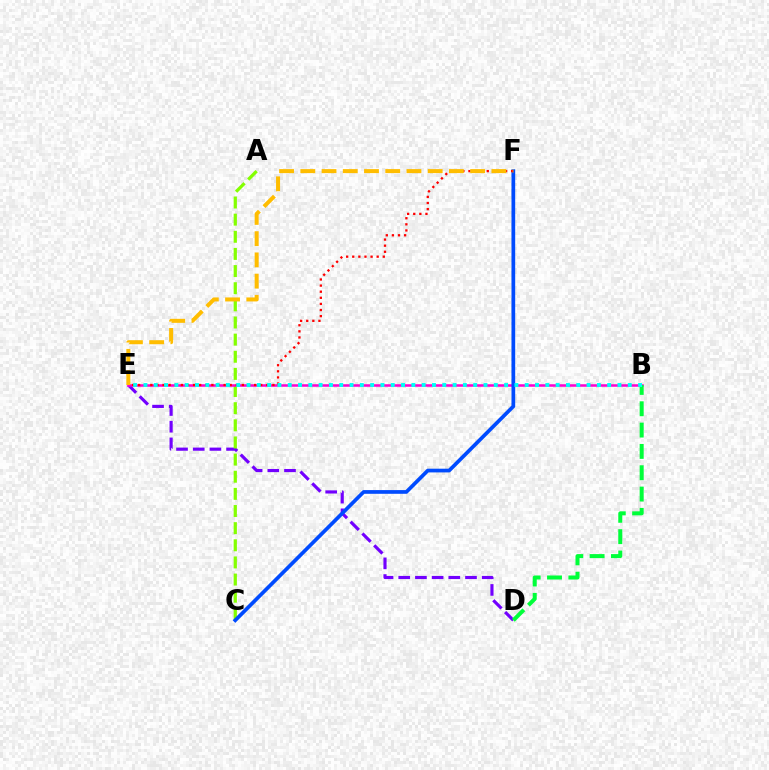{('D', 'E'): [{'color': '#7200ff', 'line_style': 'dashed', 'thickness': 2.27}], ('A', 'C'): [{'color': '#84ff00', 'line_style': 'dashed', 'thickness': 2.33}], ('B', 'E'): [{'color': '#ff00cf', 'line_style': 'solid', 'thickness': 1.82}, {'color': '#00fff6', 'line_style': 'dotted', 'thickness': 2.8}], ('B', 'D'): [{'color': '#00ff39', 'line_style': 'dashed', 'thickness': 2.9}], ('C', 'F'): [{'color': '#004bff', 'line_style': 'solid', 'thickness': 2.67}], ('E', 'F'): [{'color': '#ff0000', 'line_style': 'dotted', 'thickness': 1.66}, {'color': '#ffbd00', 'line_style': 'dashed', 'thickness': 2.88}]}